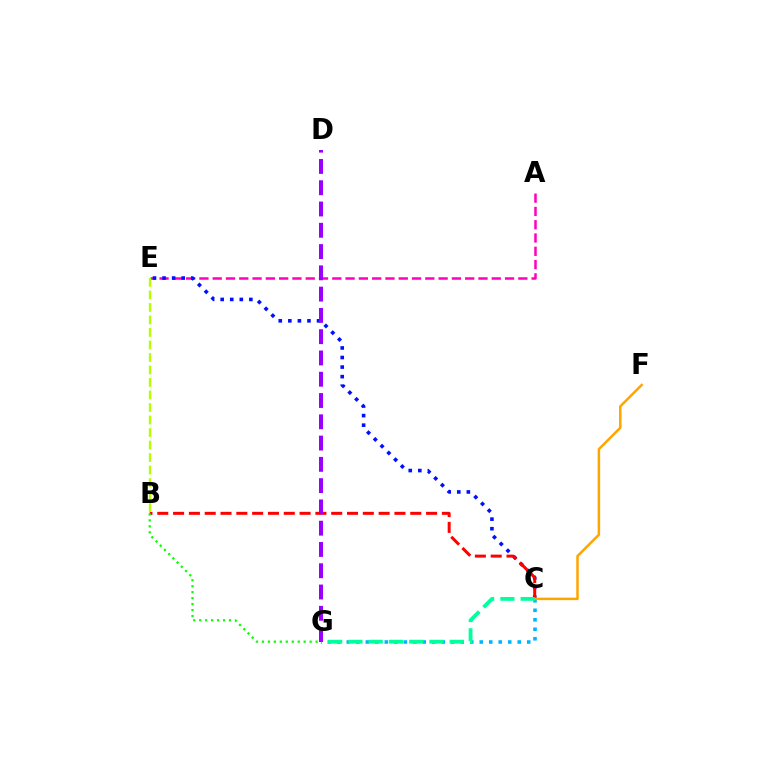{('C', 'G'): [{'color': '#00b5ff', 'line_style': 'dotted', 'thickness': 2.58}, {'color': '#00ff9d', 'line_style': 'dashed', 'thickness': 2.75}], ('A', 'E'): [{'color': '#ff00bd', 'line_style': 'dashed', 'thickness': 1.81}], ('C', 'E'): [{'color': '#0010ff', 'line_style': 'dotted', 'thickness': 2.6}], ('B', 'C'): [{'color': '#ff0000', 'line_style': 'dashed', 'thickness': 2.15}], ('B', 'G'): [{'color': '#08ff00', 'line_style': 'dotted', 'thickness': 1.62}], ('B', 'E'): [{'color': '#b3ff00', 'line_style': 'dashed', 'thickness': 1.7}], ('C', 'F'): [{'color': '#ffa500', 'line_style': 'solid', 'thickness': 1.79}], ('D', 'G'): [{'color': '#9b00ff', 'line_style': 'dashed', 'thickness': 2.89}]}